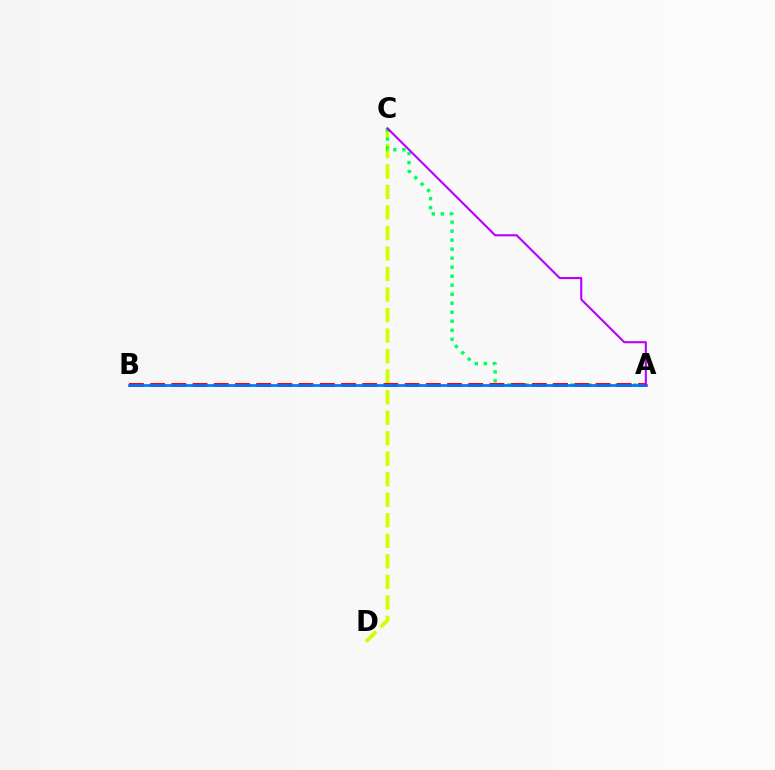{('C', 'D'): [{'color': '#d1ff00', 'line_style': 'dashed', 'thickness': 2.79}], ('A', 'C'): [{'color': '#00ff5c', 'line_style': 'dotted', 'thickness': 2.45}, {'color': '#b900ff', 'line_style': 'solid', 'thickness': 1.51}], ('A', 'B'): [{'color': '#ff0000', 'line_style': 'dashed', 'thickness': 2.88}, {'color': '#0074ff', 'line_style': 'solid', 'thickness': 1.94}]}